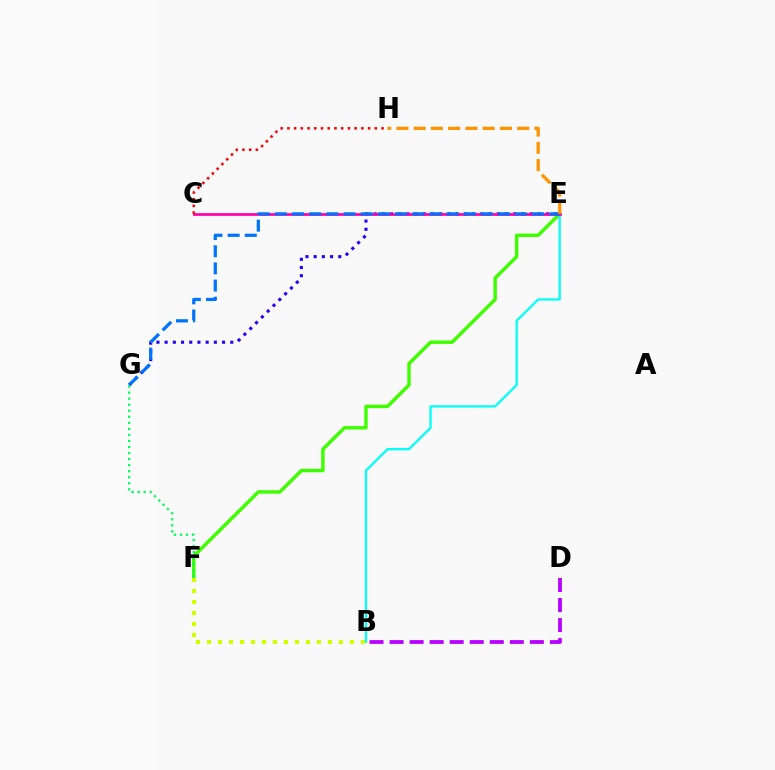{('E', 'G'): [{'color': '#2500ff', 'line_style': 'dotted', 'thickness': 2.23}, {'color': '#0074ff', 'line_style': 'dashed', 'thickness': 2.33}], ('E', 'F'): [{'color': '#3dff00', 'line_style': 'solid', 'thickness': 2.46}], ('B', 'E'): [{'color': '#00fff6', 'line_style': 'solid', 'thickness': 1.62}], ('C', 'E'): [{'color': '#ff00ac', 'line_style': 'solid', 'thickness': 1.95}], ('B', 'F'): [{'color': '#d1ff00', 'line_style': 'dotted', 'thickness': 2.99}], ('F', 'G'): [{'color': '#00ff5c', 'line_style': 'dotted', 'thickness': 1.64}], ('C', 'H'): [{'color': '#ff0000', 'line_style': 'dotted', 'thickness': 1.83}], ('B', 'D'): [{'color': '#b900ff', 'line_style': 'dashed', 'thickness': 2.72}], ('E', 'H'): [{'color': '#ff9400', 'line_style': 'dashed', 'thickness': 2.34}]}